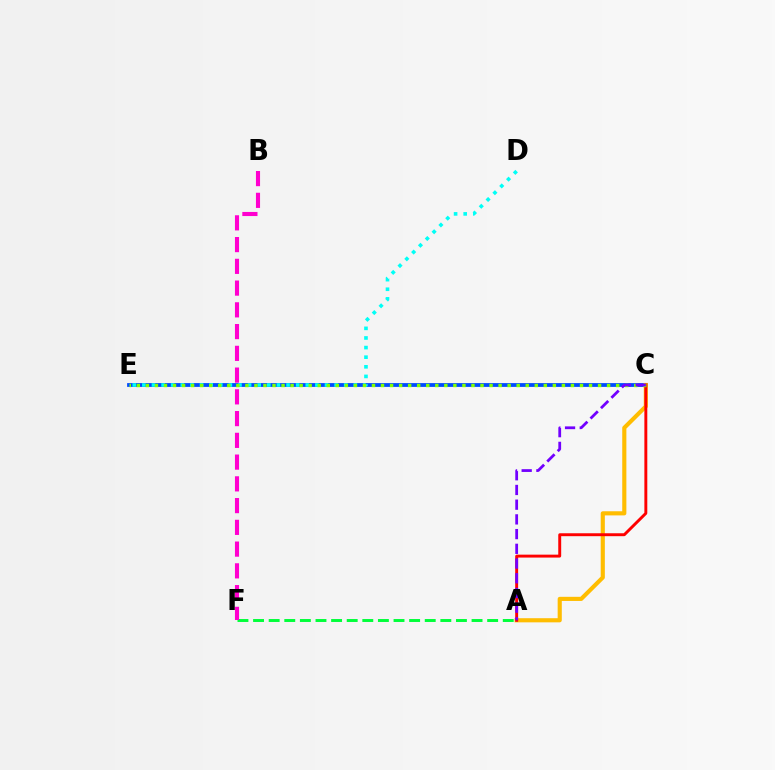{('C', 'E'): [{'color': '#004bff', 'line_style': 'solid', 'thickness': 2.73}, {'color': '#84ff00', 'line_style': 'dotted', 'thickness': 2.46}], ('A', 'F'): [{'color': '#00ff39', 'line_style': 'dashed', 'thickness': 2.12}], ('A', 'C'): [{'color': '#ffbd00', 'line_style': 'solid', 'thickness': 2.98}, {'color': '#ff0000', 'line_style': 'solid', 'thickness': 2.11}, {'color': '#7200ff', 'line_style': 'dashed', 'thickness': 2.0}], ('D', 'E'): [{'color': '#00fff6', 'line_style': 'dotted', 'thickness': 2.61}], ('B', 'F'): [{'color': '#ff00cf', 'line_style': 'dashed', 'thickness': 2.95}]}